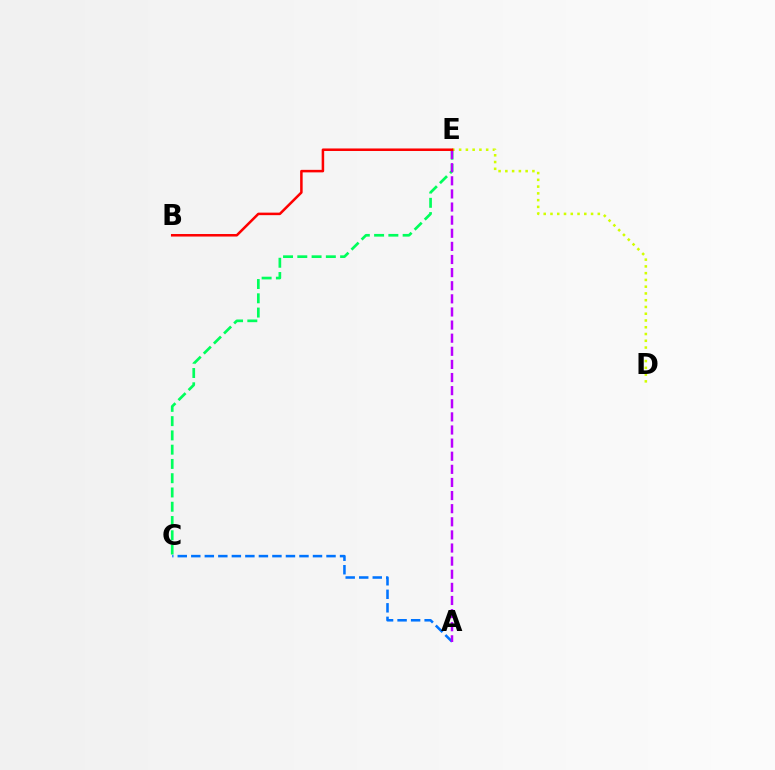{('C', 'E'): [{'color': '#00ff5c', 'line_style': 'dashed', 'thickness': 1.94}], ('A', 'C'): [{'color': '#0074ff', 'line_style': 'dashed', 'thickness': 1.84}], ('D', 'E'): [{'color': '#d1ff00', 'line_style': 'dotted', 'thickness': 1.84}], ('A', 'E'): [{'color': '#b900ff', 'line_style': 'dashed', 'thickness': 1.78}], ('B', 'E'): [{'color': '#ff0000', 'line_style': 'solid', 'thickness': 1.82}]}